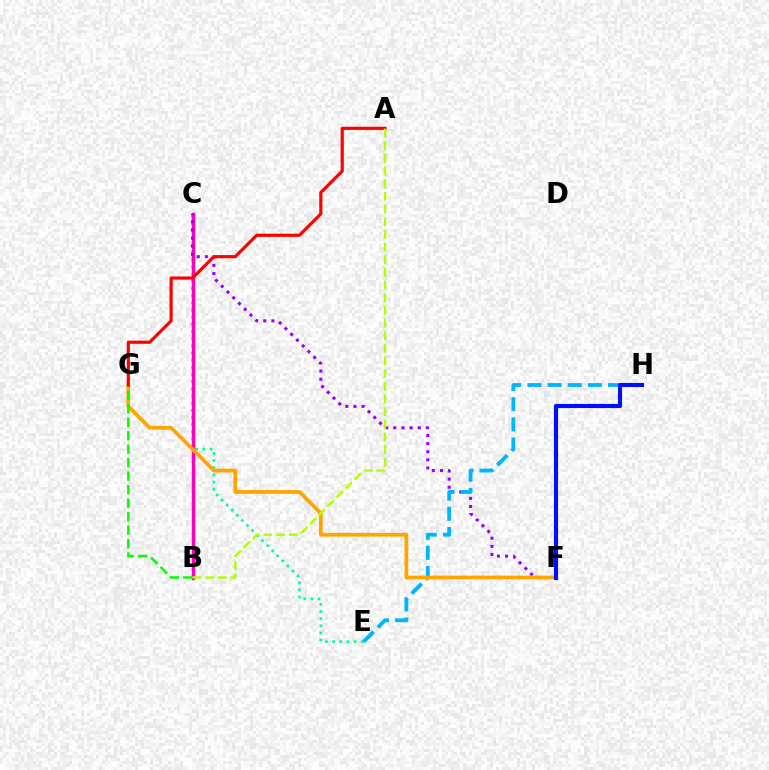{('C', 'E'): [{'color': '#00ff9d', 'line_style': 'dotted', 'thickness': 1.95}], ('B', 'C'): [{'color': '#ff00bd', 'line_style': 'solid', 'thickness': 2.47}], ('C', 'F'): [{'color': '#9b00ff', 'line_style': 'dotted', 'thickness': 2.21}], ('E', 'H'): [{'color': '#00b5ff', 'line_style': 'dashed', 'thickness': 2.74}], ('F', 'G'): [{'color': '#ffa500', 'line_style': 'solid', 'thickness': 2.7}], ('B', 'G'): [{'color': '#08ff00', 'line_style': 'dashed', 'thickness': 1.83}], ('A', 'G'): [{'color': '#ff0000', 'line_style': 'solid', 'thickness': 2.28}], ('A', 'B'): [{'color': '#b3ff00', 'line_style': 'dashed', 'thickness': 1.72}], ('F', 'H'): [{'color': '#0010ff', 'line_style': 'solid', 'thickness': 2.96}]}